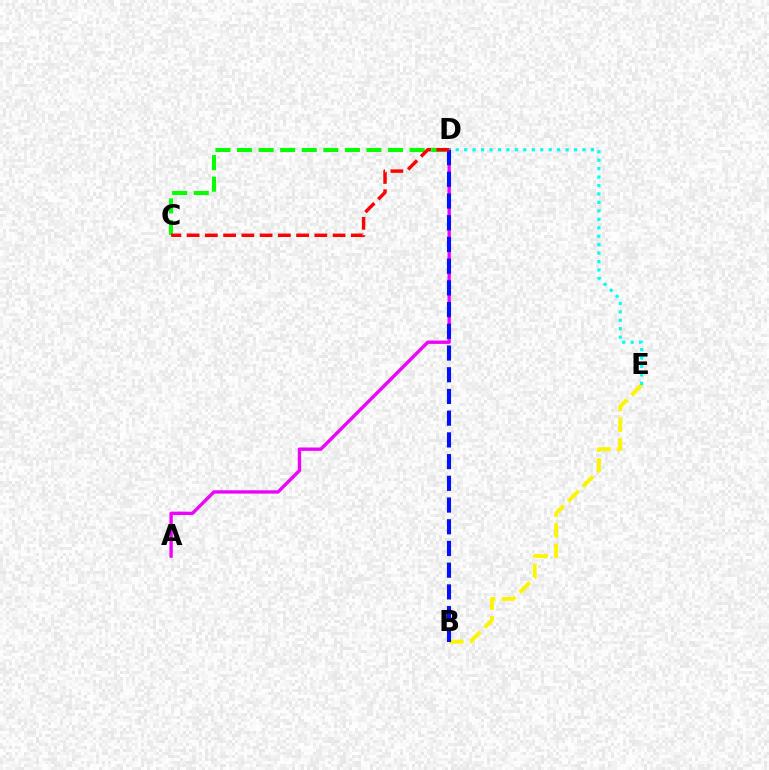{('B', 'E'): [{'color': '#fcf500', 'line_style': 'dashed', 'thickness': 2.81}], ('C', 'D'): [{'color': '#08ff00', 'line_style': 'dashed', 'thickness': 2.93}, {'color': '#ff0000', 'line_style': 'dashed', 'thickness': 2.48}], ('A', 'D'): [{'color': '#ee00ff', 'line_style': 'solid', 'thickness': 2.41}], ('D', 'E'): [{'color': '#00fff6', 'line_style': 'dotted', 'thickness': 2.3}], ('B', 'D'): [{'color': '#0010ff', 'line_style': 'dashed', 'thickness': 2.95}]}